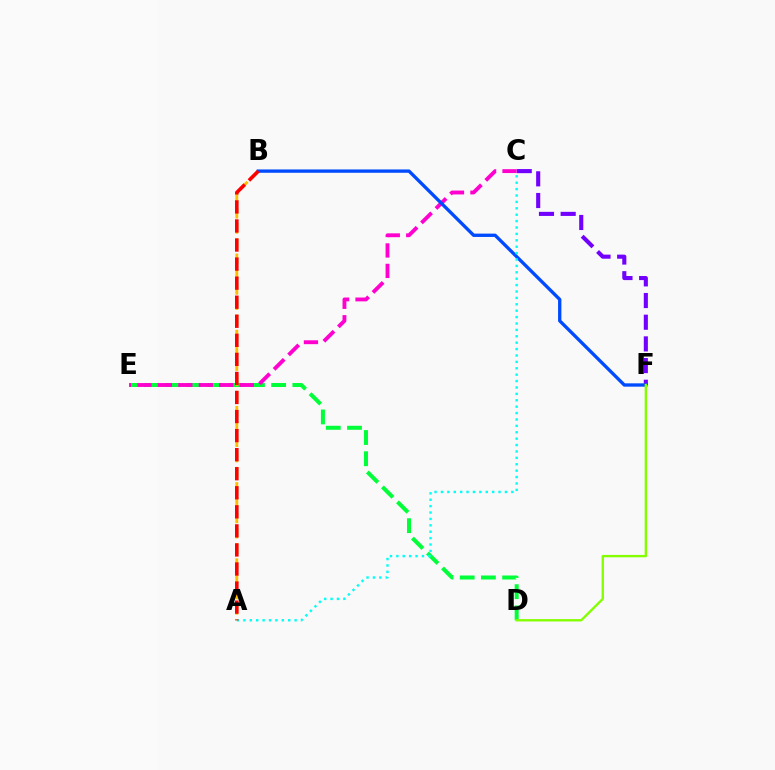{('C', 'F'): [{'color': '#7200ff', 'line_style': 'dashed', 'thickness': 2.94}], ('D', 'E'): [{'color': '#00ff39', 'line_style': 'dashed', 'thickness': 2.88}], ('C', 'E'): [{'color': '#ff00cf', 'line_style': 'dashed', 'thickness': 2.78}], ('A', 'B'): [{'color': '#ffbd00', 'line_style': 'dashed', 'thickness': 2.07}, {'color': '#ff0000', 'line_style': 'dashed', 'thickness': 2.59}], ('B', 'F'): [{'color': '#004bff', 'line_style': 'solid', 'thickness': 2.39}], ('D', 'F'): [{'color': '#84ff00', 'line_style': 'solid', 'thickness': 1.7}], ('A', 'C'): [{'color': '#00fff6', 'line_style': 'dotted', 'thickness': 1.74}]}